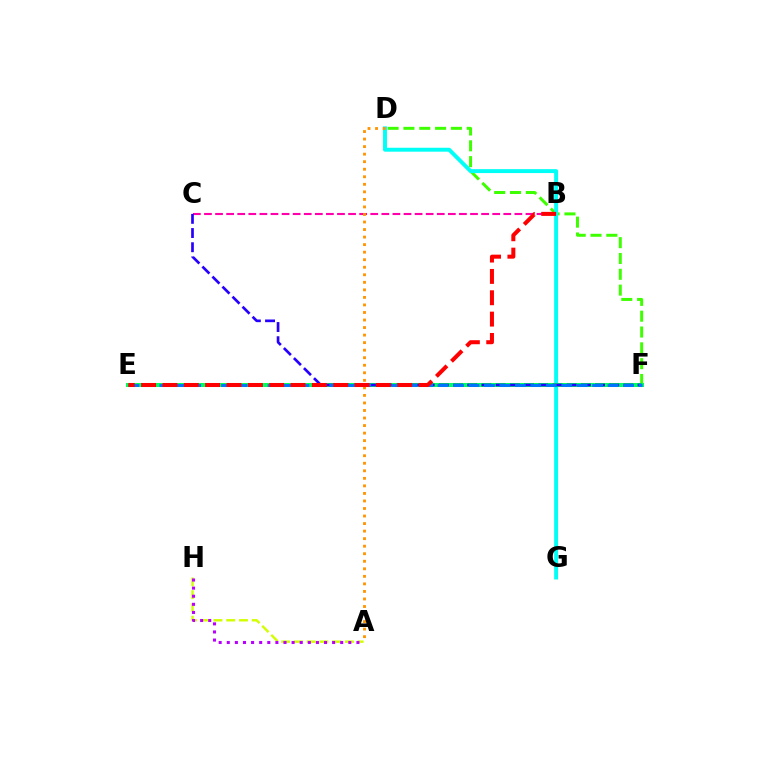{('B', 'C'): [{'color': '#ff00ac', 'line_style': 'dashed', 'thickness': 1.51}], ('D', 'F'): [{'color': '#3dff00', 'line_style': 'dashed', 'thickness': 2.15}], ('D', 'G'): [{'color': '#00fff6', 'line_style': 'solid', 'thickness': 2.82}], ('E', 'F'): [{'color': '#00ff5c', 'line_style': 'solid', 'thickness': 2.89}, {'color': '#0074ff', 'line_style': 'dashed', 'thickness': 2.1}], ('A', 'H'): [{'color': '#d1ff00', 'line_style': 'dashed', 'thickness': 1.73}, {'color': '#b900ff', 'line_style': 'dotted', 'thickness': 2.2}], ('C', 'F'): [{'color': '#2500ff', 'line_style': 'dashed', 'thickness': 1.93}], ('A', 'D'): [{'color': '#ff9400', 'line_style': 'dotted', 'thickness': 2.05}], ('B', 'E'): [{'color': '#ff0000', 'line_style': 'dashed', 'thickness': 2.9}]}